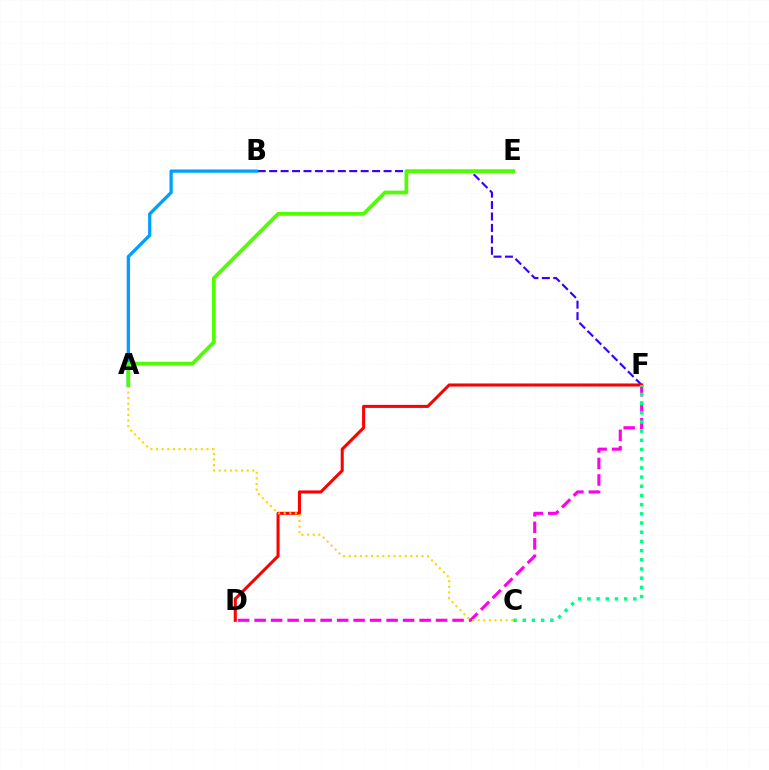{('B', 'F'): [{'color': '#3700ff', 'line_style': 'dashed', 'thickness': 1.55}], ('A', 'B'): [{'color': '#009eff', 'line_style': 'solid', 'thickness': 2.36}], ('D', 'F'): [{'color': '#ff00ed', 'line_style': 'dashed', 'thickness': 2.24}, {'color': '#ff0000', 'line_style': 'solid', 'thickness': 2.2}], ('A', 'C'): [{'color': '#ffd500', 'line_style': 'dotted', 'thickness': 1.52}], ('C', 'F'): [{'color': '#00ff86', 'line_style': 'dotted', 'thickness': 2.5}], ('A', 'E'): [{'color': '#4fff00', 'line_style': 'solid', 'thickness': 2.71}]}